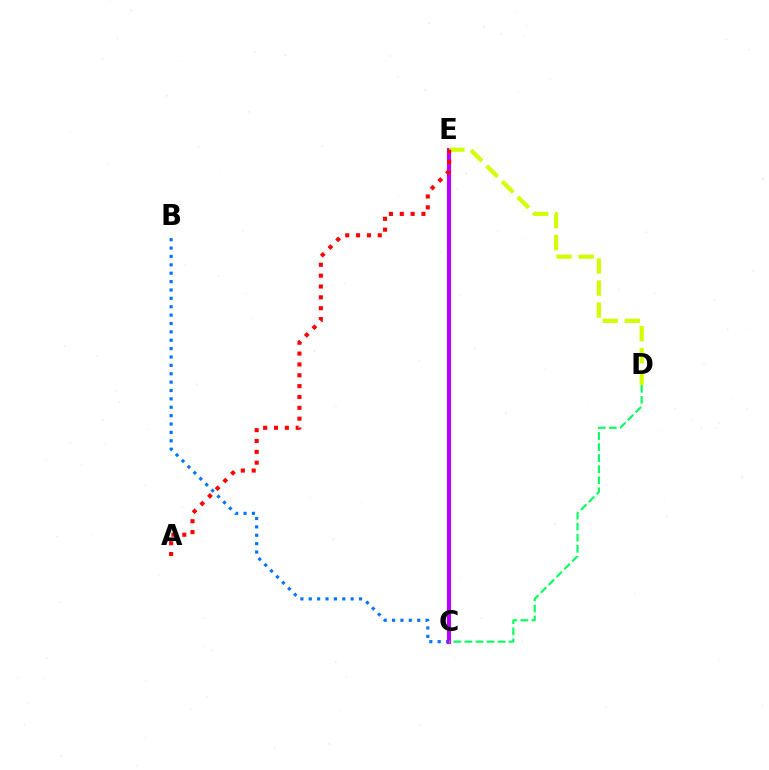{('B', 'C'): [{'color': '#0074ff', 'line_style': 'dotted', 'thickness': 2.28}], ('C', 'E'): [{'color': '#b900ff', 'line_style': 'solid', 'thickness': 2.98}], ('D', 'E'): [{'color': '#d1ff00', 'line_style': 'dashed', 'thickness': 3.0}], ('C', 'D'): [{'color': '#00ff5c', 'line_style': 'dashed', 'thickness': 1.5}], ('A', 'E'): [{'color': '#ff0000', 'line_style': 'dotted', 'thickness': 2.95}]}